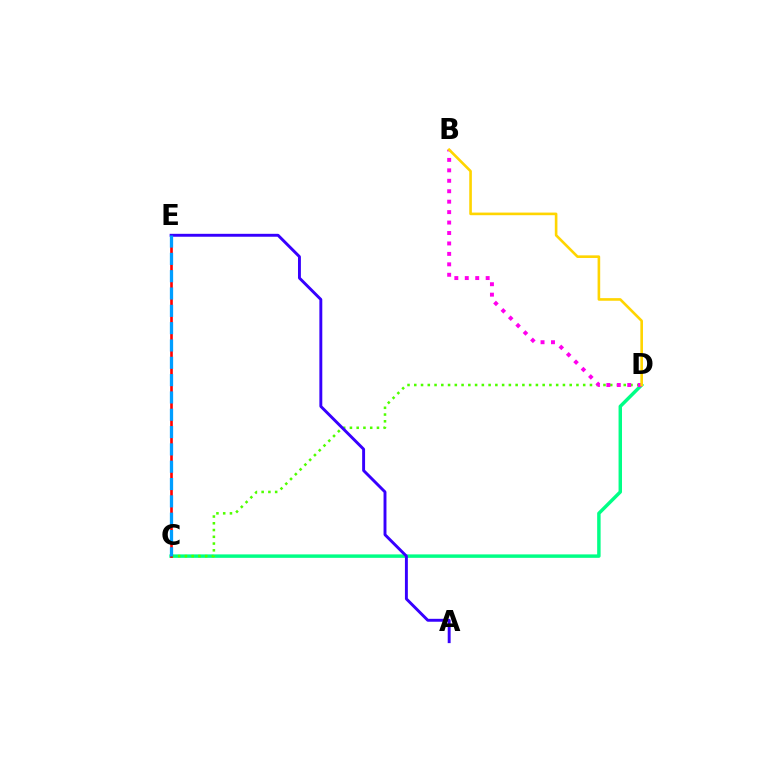{('C', 'D'): [{'color': '#00ff86', 'line_style': 'solid', 'thickness': 2.48}, {'color': '#4fff00', 'line_style': 'dotted', 'thickness': 1.84}], ('C', 'E'): [{'color': '#ff0000', 'line_style': 'solid', 'thickness': 1.9}, {'color': '#009eff', 'line_style': 'dashed', 'thickness': 2.35}], ('B', 'D'): [{'color': '#ff00ed', 'line_style': 'dotted', 'thickness': 2.84}, {'color': '#ffd500', 'line_style': 'solid', 'thickness': 1.89}], ('A', 'E'): [{'color': '#3700ff', 'line_style': 'solid', 'thickness': 2.1}]}